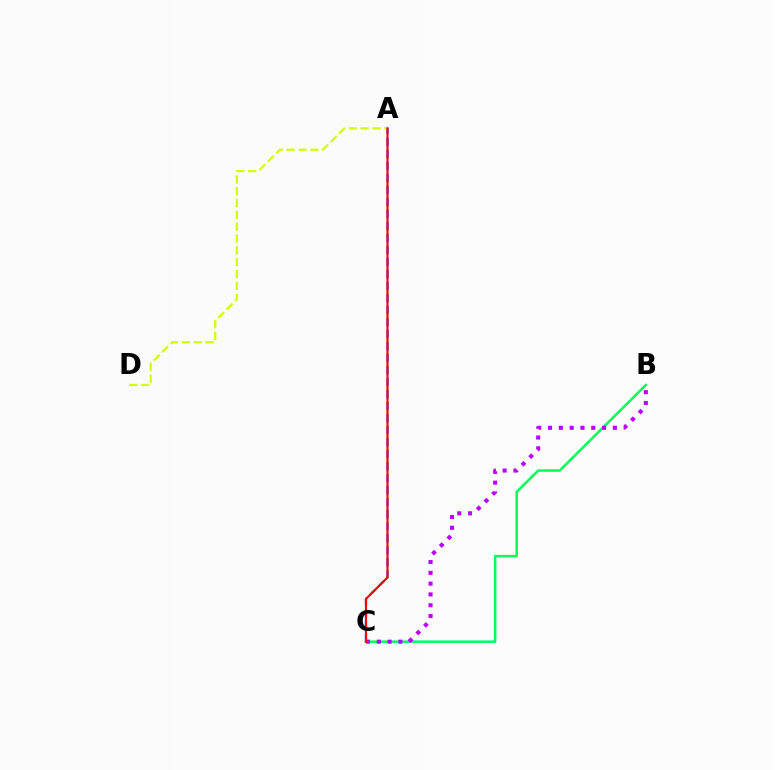{('B', 'C'): [{'color': '#00ff5c', 'line_style': 'solid', 'thickness': 1.8}, {'color': '#b900ff', 'line_style': 'dotted', 'thickness': 2.93}], ('A', 'C'): [{'color': '#0074ff', 'line_style': 'dashed', 'thickness': 1.63}, {'color': '#ff0000', 'line_style': 'solid', 'thickness': 1.55}], ('A', 'D'): [{'color': '#d1ff00', 'line_style': 'dashed', 'thickness': 1.61}]}